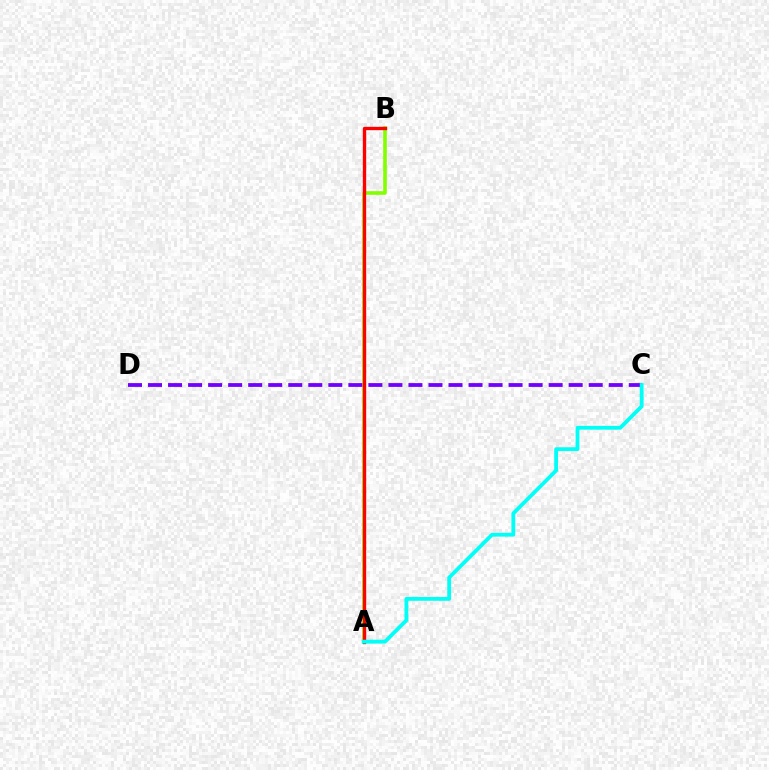{('A', 'B'): [{'color': '#84ff00', 'line_style': 'solid', 'thickness': 2.63}, {'color': '#ff0000', 'line_style': 'solid', 'thickness': 2.41}], ('C', 'D'): [{'color': '#7200ff', 'line_style': 'dashed', 'thickness': 2.72}], ('A', 'C'): [{'color': '#00fff6', 'line_style': 'solid', 'thickness': 2.74}]}